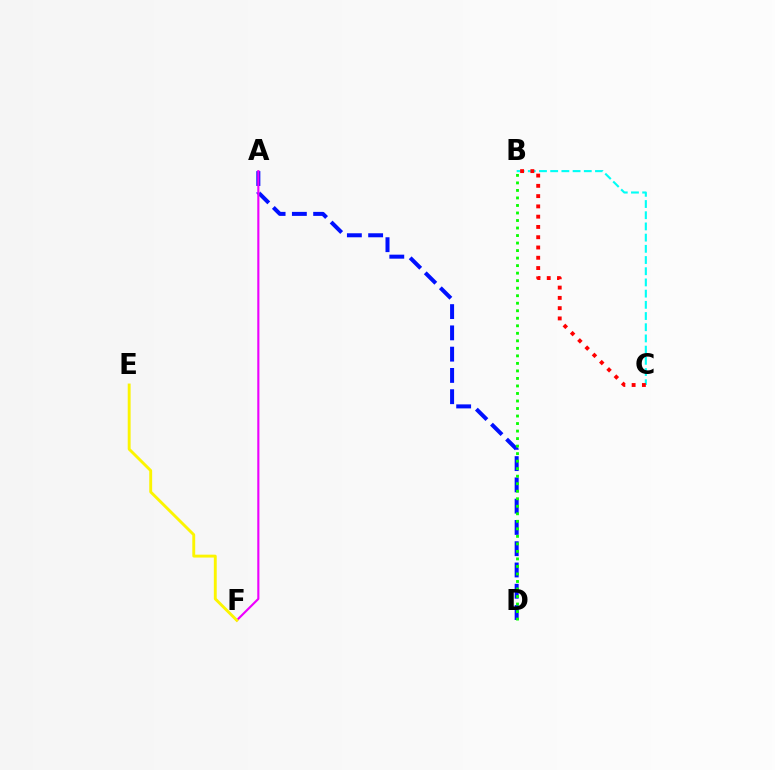{('B', 'C'): [{'color': '#00fff6', 'line_style': 'dashed', 'thickness': 1.52}, {'color': '#ff0000', 'line_style': 'dotted', 'thickness': 2.79}], ('A', 'D'): [{'color': '#0010ff', 'line_style': 'dashed', 'thickness': 2.89}], ('A', 'F'): [{'color': '#ee00ff', 'line_style': 'solid', 'thickness': 1.53}], ('E', 'F'): [{'color': '#fcf500', 'line_style': 'solid', 'thickness': 2.08}], ('B', 'D'): [{'color': '#08ff00', 'line_style': 'dotted', 'thickness': 2.04}]}